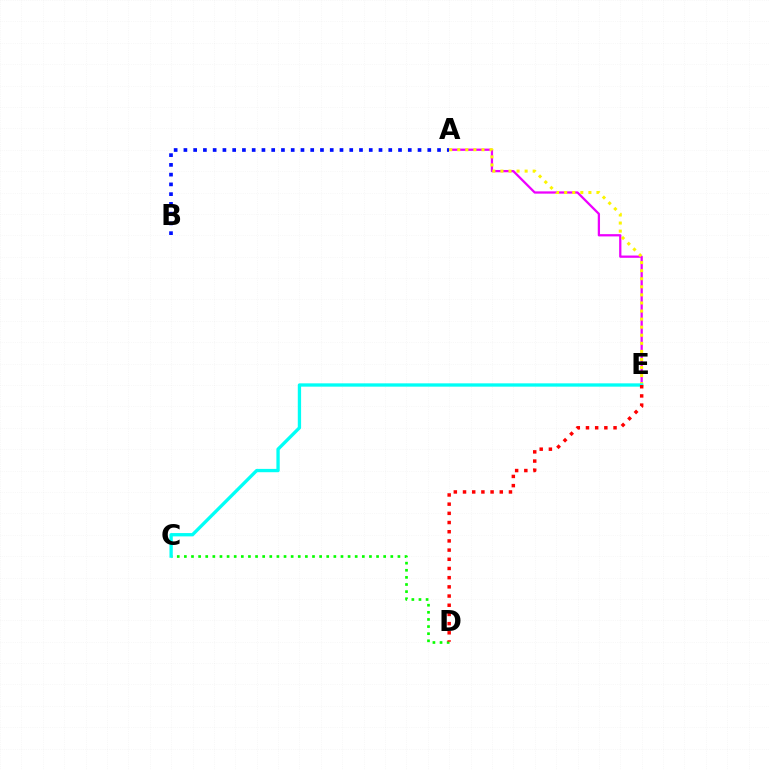{('A', 'E'): [{'color': '#ee00ff', 'line_style': 'solid', 'thickness': 1.63}, {'color': '#fcf500', 'line_style': 'dotted', 'thickness': 2.19}], ('C', 'D'): [{'color': '#08ff00', 'line_style': 'dotted', 'thickness': 1.93}], ('A', 'B'): [{'color': '#0010ff', 'line_style': 'dotted', 'thickness': 2.65}], ('C', 'E'): [{'color': '#00fff6', 'line_style': 'solid', 'thickness': 2.39}], ('D', 'E'): [{'color': '#ff0000', 'line_style': 'dotted', 'thickness': 2.5}]}